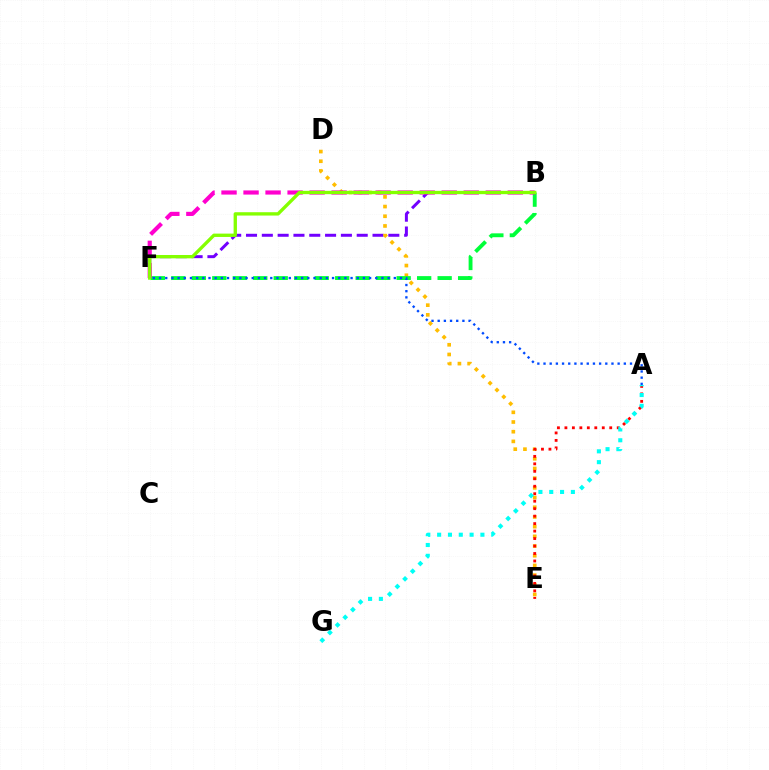{('B', 'F'): [{'color': '#7200ff', 'line_style': 'dashed', 'thickness': 2.15}, {'color': '#00ff39', 'line_style': 'dashed', 'thickness': 2.78}, {'color': '#ff00cf', 'line_style': 'dashed', 'thickness': 2.99}, {'color': '#84ff00', 'line_style': 'solid', 'thickness': 2.41}], ('D', 'E'): [{'color': '#ffbd00', 'line_style': 'dotted', 'thickness': 2.63}], ('A', 'E'): [{'color': '#ff0000', 'line_style': 'dotted', 'thickness': 2.03}], ('A', 'G'): [{'color': '#00fff6', 'line_style': 'dotted', 'thickness': 2.94}], ('A', 'F'): [{'color': '#004bff', 'line_style': 'dotted', 'thickness': 1.68}]}